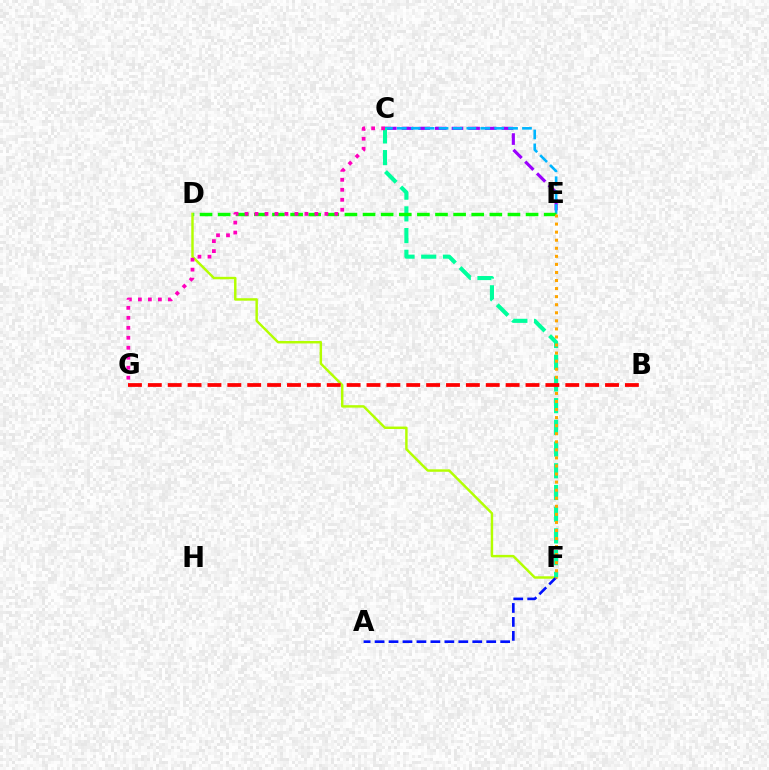{('D', 'F'): [{'color': '#b3ff00', 'line_style': 'solid', 'thickness': 1.76}], ('A', 'F'): [{'color': '#0010ff', 'line_style': 'dashed', 'thickness': 1.9}], ('C', 'E'): [{'color': '#9b00ff', 'line_style': 'dashed', 'thickness': 2.26}, {'color': '#00b5ff', 'line_style': 'dashed', 'thickness': 1.89}], ('C', 'F'): [{'color': '#00ff9d', 'line_style': 'dashed', 'thickness': 2.95}], ('D', 'E'): [{'color': '#08ff00', 'line_style': 'dashed', 'thickness': 2.46}], ('E', 'F'): [{'color': '#ffa500', 'line_style': 'dotted', 'thickness': 2.19}], ('C', 'G'): [{'color': '#ff00bd', 'line_style': 'dotted', 'thickness': 2.71}], ('B', 'G'): [{'color': '#ff0000', 'line_style': 'dashed', 'thickness': 2.7}]}